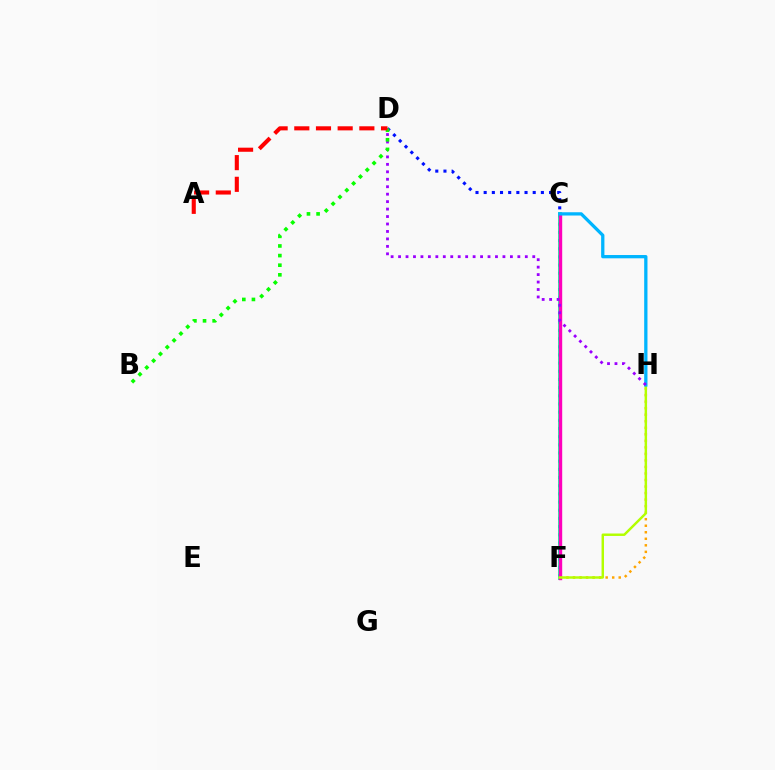{('D', 'F'): [{'color': '#0010ff', 'line_style': 'dotted', 'thickness': 2.22}], ('F', 'H'): [{'color': '#ffa500', 'line_style': 'dotted', 'thickness': 1.77}, {'color': '#b3ff00', 'line_style': 'solid', 'thickness': 1.77}], ('C', 'F'): [{'color': '#00ff9d', 'line_style': 'solid', 'thickness': 2.71}, {'color': '#ff00bd', 'line_style': 'solid', 'thickness': 2.44}], ('C', 'H'): [{'color': '#00b5ff', 'line_style': 'solid', 'thickness': 2.36}], ('D', 'H'): [{'color': '#9b00ff', 'line_style': 'dotted', 'thickness': 2.03}], ('B', 'D'): [{'color': '#08ff00', 'line_style': 'dotted', 'thickness': 2.61}], ('A', 'D'): [{'color': '#ff0000', 'line_style': 'dashed', 'thickness': 2.95}]}